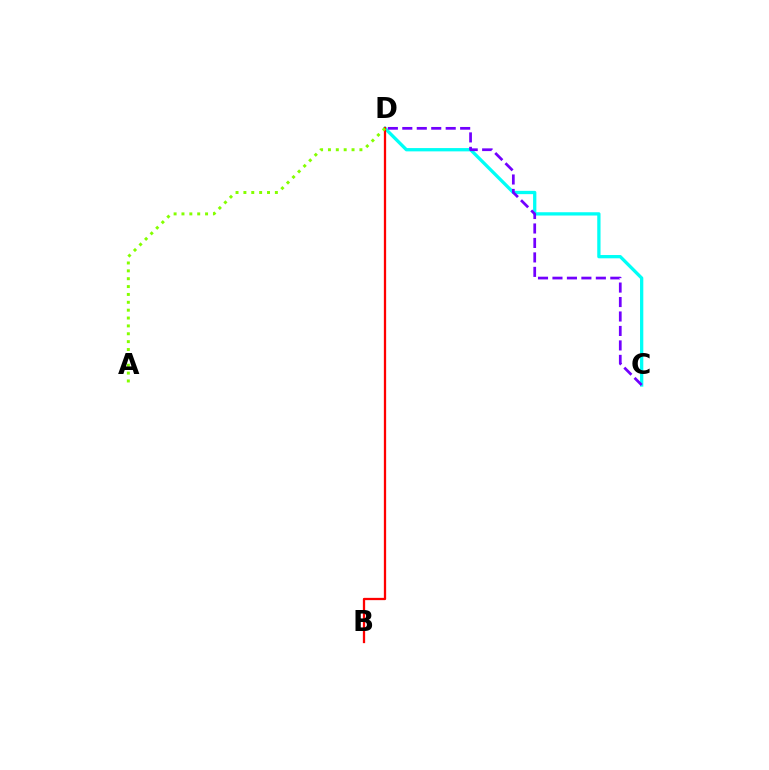{('C', 'D'): [{'color': '#00fff6', 'line_style': 'solid', 'thickness': 2.37}, {'color': '#7200ff', 'line_style': 'dashed', 'thickness': 1.96}], ('B', 'D'): [{'color': '#ff0000', 'line_style': 'solid', 'thickness': 1.64}], ('A', 'D'): [{'color': '#84ff00', 'line_style': 'dotted', 'thickness': 2.14}]}